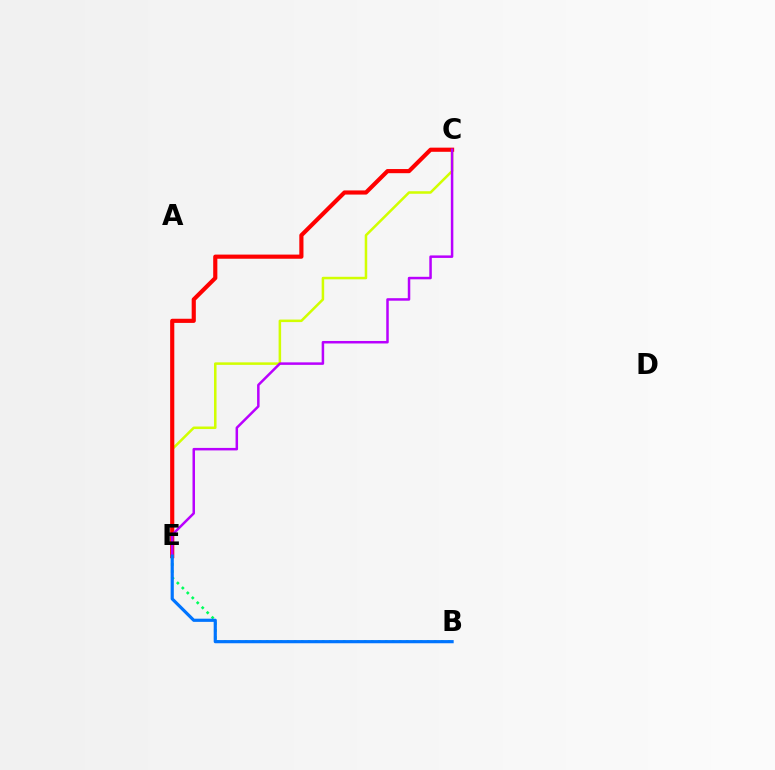{('B', 'E'): [{'color': '#00ff5c', 'line_style': 'dotted', 'thickness': 1.9}, {'color': '#0074ff', 'line_style': 'solid', 'thickness': 2.29}], ('C', 'E'): [{'color': '#d1ff00', 'line_style': 'solid', 'thickness': 1.82}, {'color': '#ff0000', 'line_style': 'solid', 'thickness': 2.99}, {'color': '#b900ff', 'line_style': 'solid', 'thickness': 1.8}]}